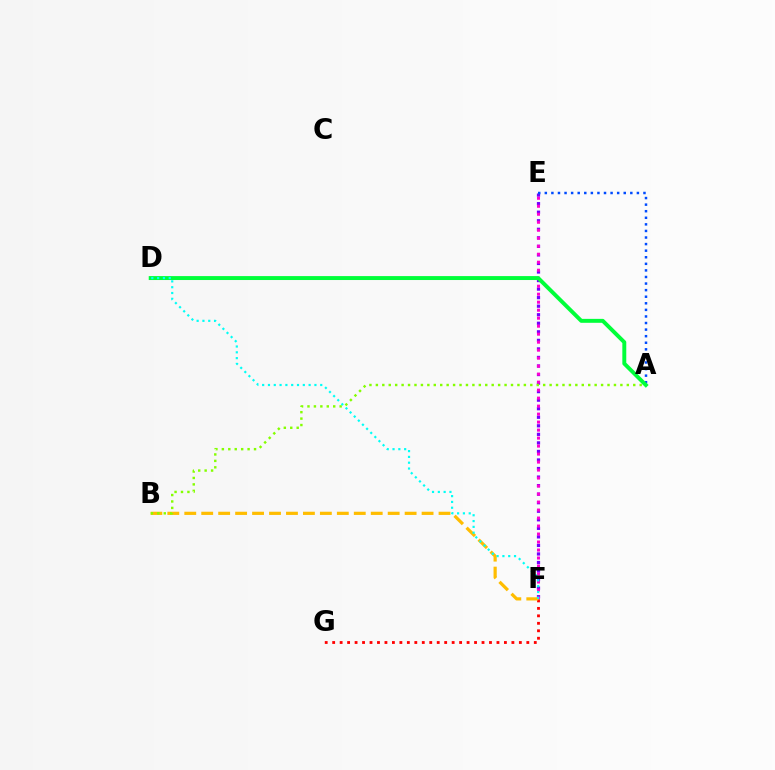{('E', 'F'): [{'color': '#7200ff', 'line_style': 'dotted', 'thickness': 2.32}, {'color': '#ff00cf', 'line_style': 'dotted', 'thickness': 2.17}], ('F', 'G'): [{'color': '#ff0000', 'line_style': 'dotted', 'thickness': 2.03}], ('B', 'F'): [{'color': '#ffbd00', 'line_style': 'dashed', 'thickness': 2.3}], ('A', 'B'): [{'color': '#84ff00', 'line_style': 'dotted', 'thickness': 1.75}], ('A', 'E'): [{'color': '#004bff', 'line_style': 'dotted', 'thickness': 1.79}], ('A', 'D'): [{'color': '#00ff39', 'line_style': 'solid', 'thickness': 2.83}], ('D', 'F'): [{'color': '#00fff6', 'line_style': 'dotted', 'thickness': 1.58}]}